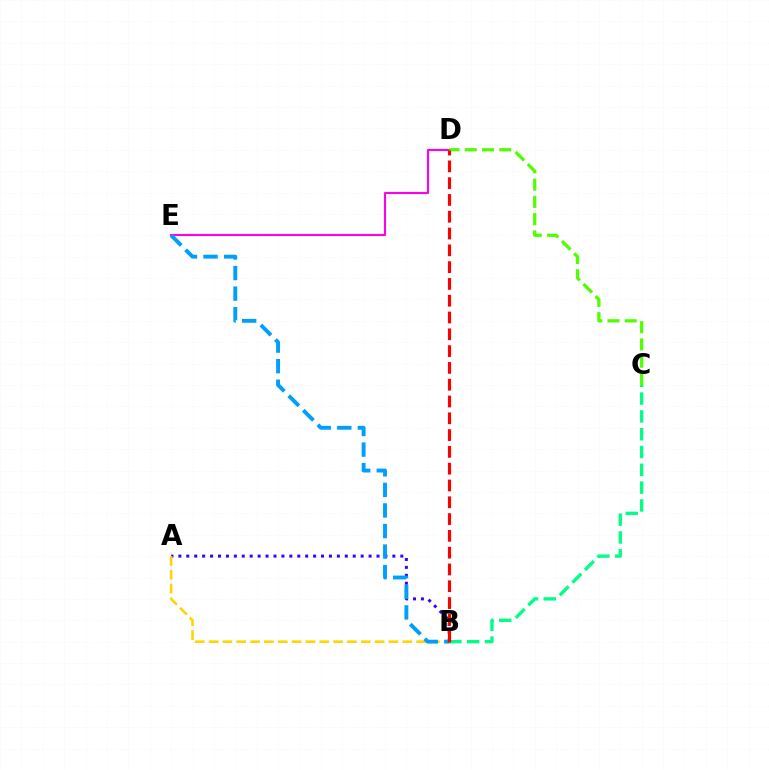{('D', 'E'): [{'color': '#ff00ed', 'line_style': 'solid', 'thickness': 1.53}], ('A', 'B'): [{'color': '#3700ff', 'line_style': 'dotted', 'thickness': 2.15}, {'color': '#ffd500', 'line_style': 'dashed', 'thickness': 1.88}], ('C', 'D'): [{'color': '#4fff00', 'line_style': 'dashed', 'thickness': 2.35}], ('B', 'C'): [{'color': '#00ff86', 'line_style': 'dashed', 'thickness': 2.42}], ('B', 'E'): [{'color': '#009eff', 'line_style': 'dashed', 'thickness': 2.79}], ('B', 'D'): [{'color': '#ff0000', 'line_style': 'dashed', 'thickness': 2.28}]}